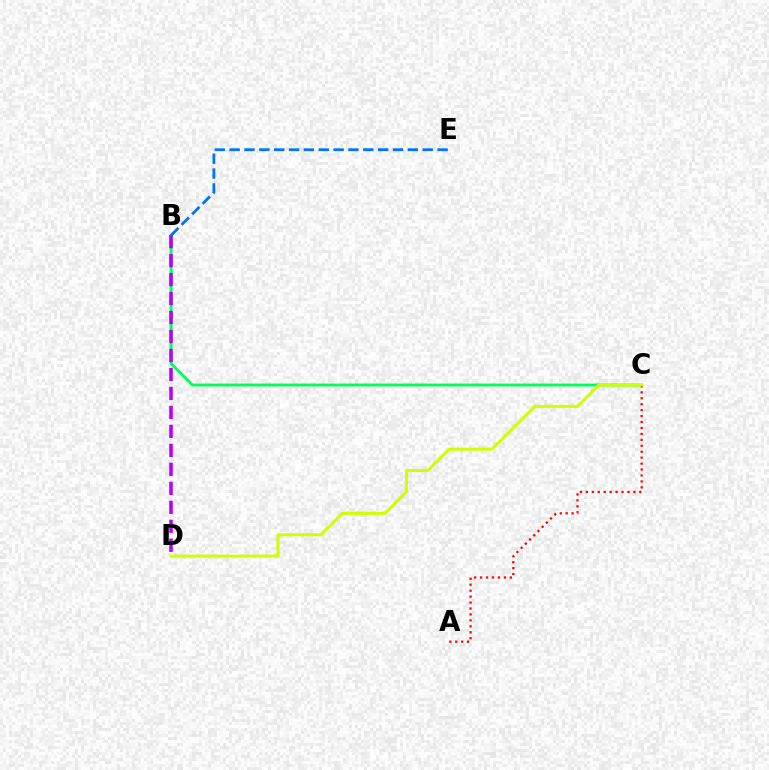{('B', 'C'): [{'color': '#00ff5c', 'line_style': 'solid', 'thickness': 2.06}], ('B', 'E'): [{'color': '#0074ff', 'line_style': 'dashed', 'thickness': 2.02}], ('A', 'C'): [{'color': '#ff0000', 'line_style': 'dotted', 'thickness': 1.61}], ('C', 'D'): [{'color': '#d1ff00', 'line_style': 'solid', 'thickness': 2.17}], ('B', 'D'): [{'color': '#b900ff', 'line_style': 'dashed', 'thickness': 2.58}]}